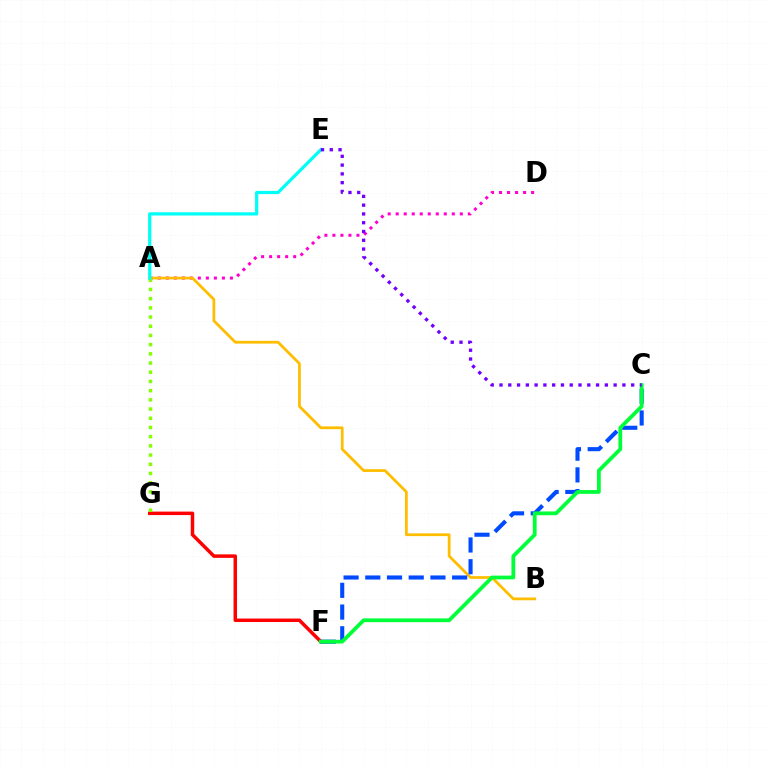{('F', 'G'): [{'color': '#ff0000', 'line_style': 'solid', 'thickness': 2.5}], ('A', 'D'): [{'color': '#ff00cf', 'line_style': 'dotted', 'thickness': 2.18}], ('A', 'B'): [{'color': '#ffbd00', 'line_style': 'solid', 'thickness': 1.99}], ('C', 'F'): [{'color': '#004bff', 'line_style': 'dashed', 'thickness': 2.95}, {'color': '#00ff39', 'line_style': 'solid', 'thickness': 2.72}], ('A', 'G'): [{'color': '#84ff00', 'line_style': 'dotted', 'thickness': 2.5}], ('A', 'E'): [{'color': '#00fff6', 'line_style': 'solid', 'thickness': 2.33}], ('C', 'E'): [{'color': '#7200ff', 'line_style': 'dotted', 'thickness': 2.39}]}